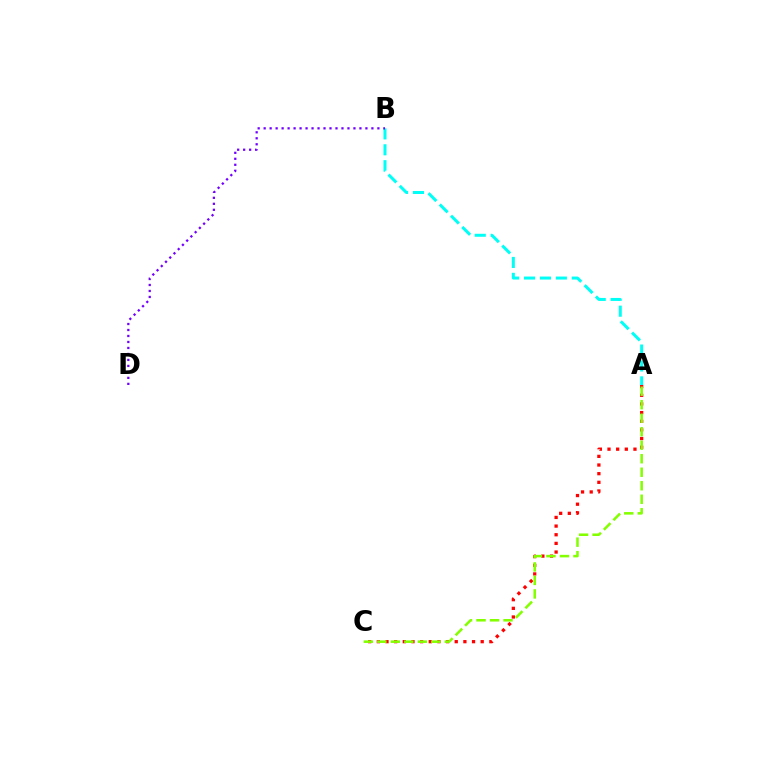{('A', 'C'): [{'color': '#ff0000', 'line_style': 'dotted', 'thickness': 2.35}, {'color': '#84ff00', 'line_style': 'dashed', 'thickness': 1.83}], ('A', 'B'): [{'color': '#00fff6', 'line_style': 'dashed', 'thickness': 2.16}], ('B', 'D'): [{'color': '#7200ff', 'line_style': 'dotted', 'thickness': 1.63}]}